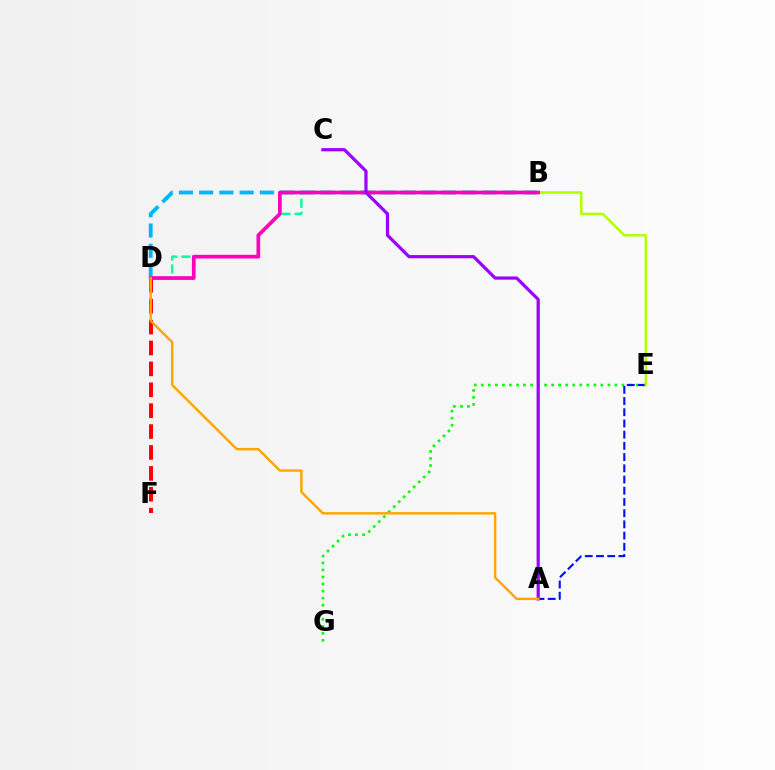{('E', 'G'): [{'color': '#08ff00', 'line_style': 'dotted', 'thickness': 1.91}], ('B', 'D'): [{'color': '#00ff9d', 'line_style': 'dashed', 'thickness': 1.77}, {'color': '#00b5ff', 'line_style': 'dashed', 'thickness': 2.75}, {'color': '#ff00bd', 'line_style': 'solid', 'thickness': 2.66}], ('A', 'E'): [{'color': '#0010ff', 'line_style': 'dashed', 'thickness': 1.52}], ('B', 'E'): [{'color': '#b3ff00', 'line_style': 'solid', 'thickness': 1.8}], ('D', 'F'): [{'color': '#ff0000', 'line_style': 'dashed', 'thickness': 2.84}], ('A', 'C'): [{'color': '#9b00ff', 'line_style': 'solid', 'thickness': 2.31}], ('A', 'D'): [{'color': '#ffa500', 'line_style': 'solid', 'thickness': 1.75}]}